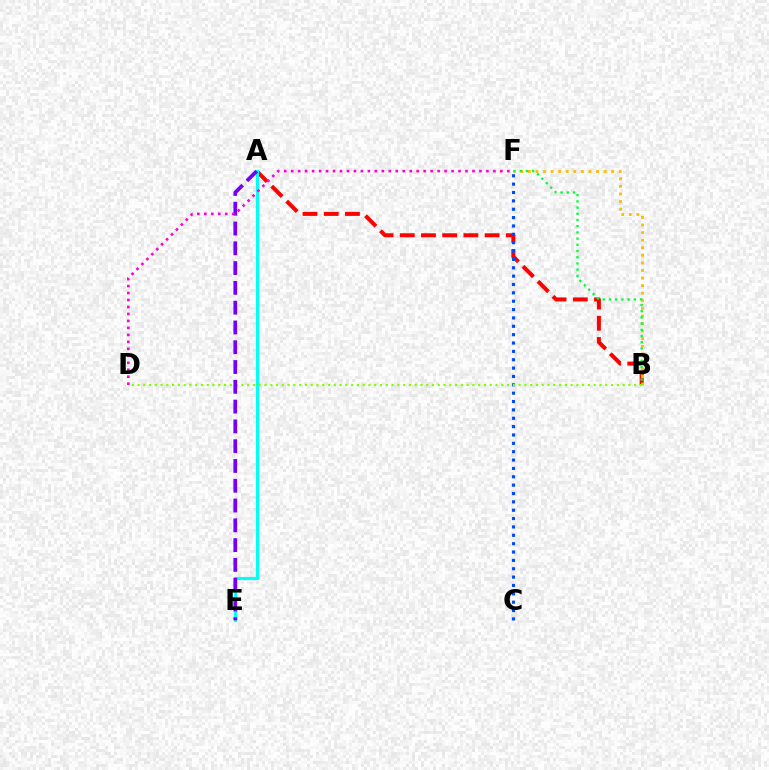{('A', 'B'): [{'color': '#ff0000', 'line_style': 'dashed', 'thickness': 2.88}], ('B', 'F'): [{'color': '#ffbd00', 'line_style': 'dotted', 'thickness': 2.06}, {'color': '#00ff39', 'line_style': 'dotted', 'thickness': 1.69}], ('C', 'F'): [{'color': '#004bff', 'line_style': 'dotted', 'thickness': 2.27}], ('A', 'E'): [{'color': '#00fff6', 'line_style': 'solid', 'thickness': 2.27}, {'color': '#7200ff', 'line_style': 'dashed', 'thickness': 2.69}], ('B', 'D'): [{'color': '#84ff00', 'line_style': 'dotted', 'thickness': 1.57}], ('D', 'F'): [{'color': '#ff00cf', 'line_style': 'dotted', 'thickness': 1.89}]}